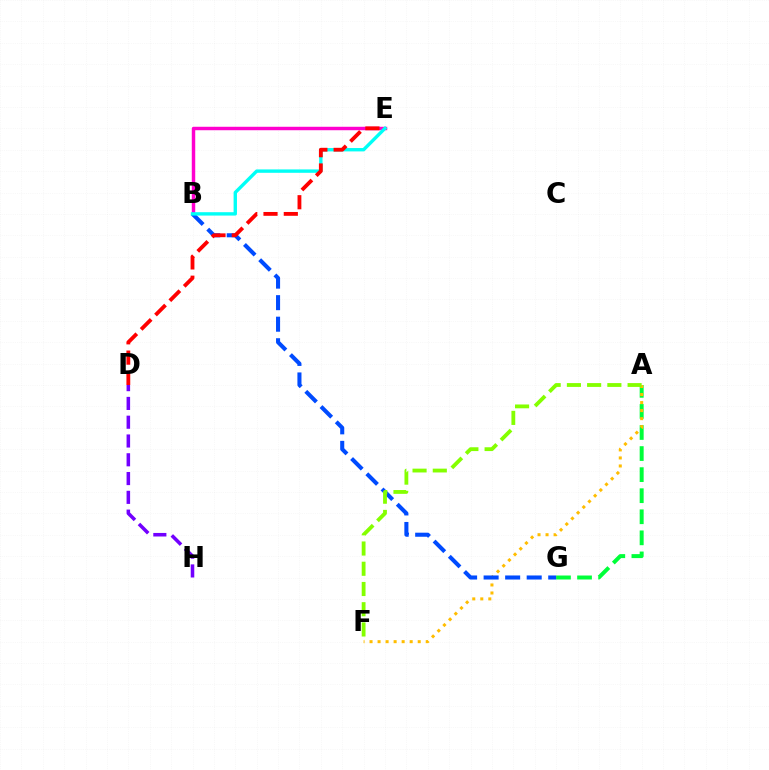{('B', 'E'): [{'color': '#ff00cf', 'line_style': 'solid', 'thickness': 2.48}, {'color': '#00fff6', 'line_style': 'solid', 'thickness': 2.43}], ('A', 'G'): [{'color': '#00ff39', 'line_style': 'dashed', 'thickness': 2.86}], ('A', 'F'): [{'color': '#ffbd00', 'line_style': 'dotted', 'thickness': 2.18}, {'color': '#84ff00', 'line_style': 'dashed', 'thickness': 2.75}], ('B', 'G'): [{'color': '#004bff', 'line_style': 'dashed', 'thickness': 2.93}], ('D', 'E'): [{'color': '#ff0000', 'line_style': 'dashed', 'thickness': 2.76}], ('D', 'H'): [{'color': '#7200ff', 'line_style': 'dashed', 'thickness': 2.55}]}